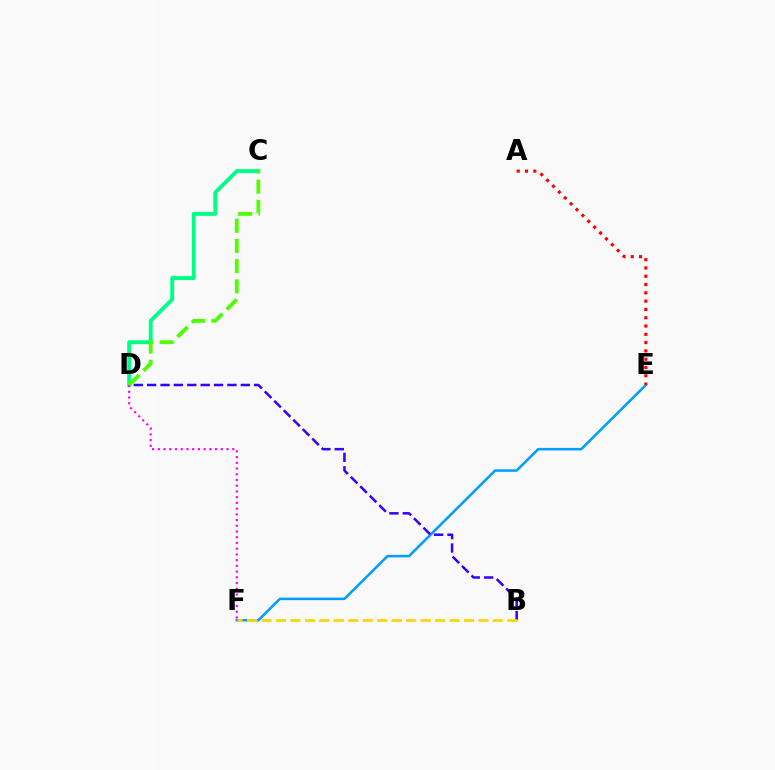{('E', 'F'): [{'color': '#009eff', 'line_style': 'solid', 'thickness': 1.83}], ('B', 'D'): [{'color': '#3700ff', 'line_style': 'dashed', 'thickness': 1.82}], ('C', 'D'): [{'color': '#00ff86', 'line_style': 'solid', 'thickness': 2.8}, {'color': '#4fff00', 'line_style': 'dashed', 'thickness': 2.74}], ('B', 'F'): [{'color': '#ffd500', 'line_style': 'dashed', 'thickness': 1.97}], ('A', 'E'): [{'color': '#ff0000', 'line_style': 'dotted', 'thickness': 2.25}], ('D', 'F'): [{'color': '#ff00ed', 'line_style': 'dotted', 'thickness': 1.56}]}